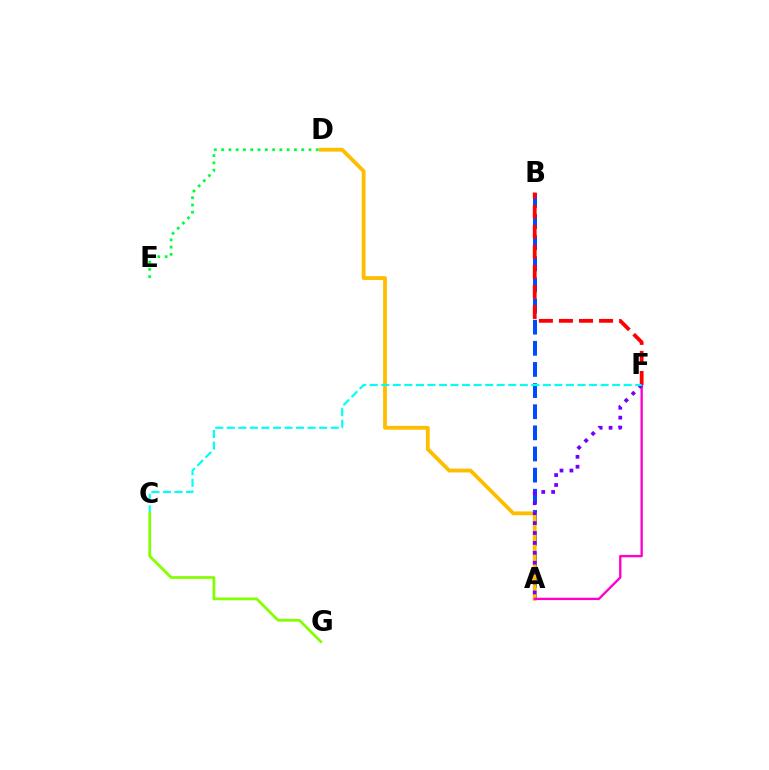{('A', 'B'): [{'color': '#004bff', 'line_style': 'dashed', 'thickness': 2.87}], ('A', 'D'): [{'color': '#ffbd00', 'line_style': 'solid', 'thickness': 2.75}], ('A', 'F'): [{'color': '#ff00cf', 'line_style': 'solid', 'thickness': 1.69}, {'color': '#7200ff', 'line_style': 'dotted', 'thickness': 2.69}], ('B', 'F'): [{'color': '#ff0000', 'line_style': 'dashed', 'thickness': 2.73}], ('D', 'E'): [{'color': '#00ff39', 'line_style': 'dotted', 'thickness': 1.98}], ('C', 'F'): [{'color': '#00fff6', 'line_style': 'dashed', 'thickness': 1.57}], ('C', 'G'): [{'color': '#84ff00', 'line_style': 'solid', 'thickness': 1.98}]}